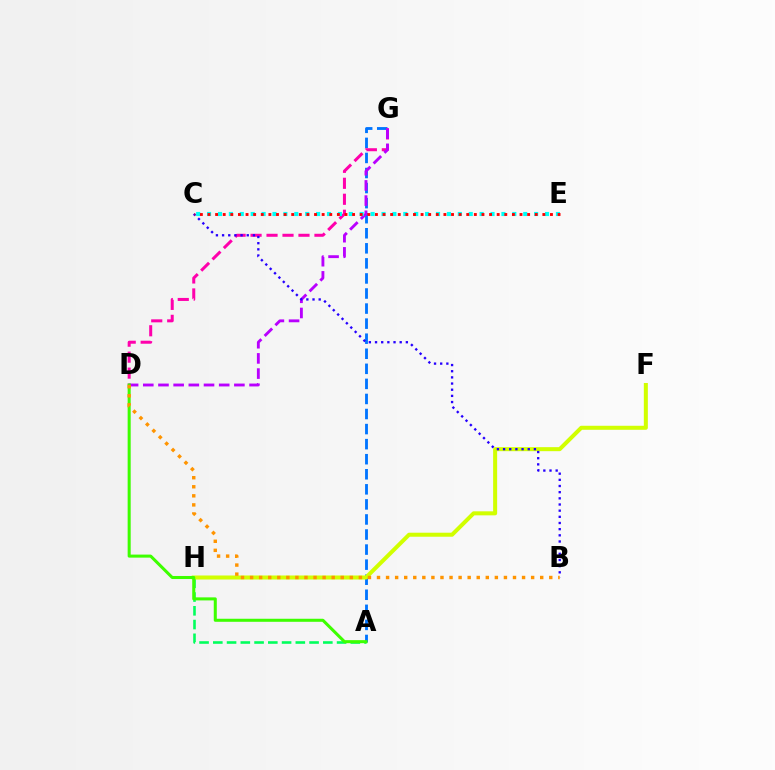{('A', 'G'): [{'color': '#0074ff', 'line_style': 'dashed', 'thickness': 2.05}], ('D', 'G'): [{'color': '#ff00ac', 'line_style': 'dashed', 'thickness': 2.17}, {'color': '#b900ff', 'line_style': 'dashed', 'thickness': 2.06}], ('A', 'H'): [{'color': '#00ff5c', 'line_style': 'dashed', 'thickness': 1.87}], ('F', 'H'): [{'color': '#d1ff00', 'line_style': 'solid', 'thickness': 2.89}], ('C', 'E'): [{'color': '#00fff6', 'line_style': 'dotted', 'thickness': 2.96}, {'color': '#ff0000', 'line_style': 'dotted', 'thickness': 2.07}], ('B', 'C'): [{'color': '#2500ff', 'line_style': 'dotted', 'thickness': 1.68}], ('A', 'D'): [{'color': '#3dff00', 'line_style': 'solid', 'thickness': 2.19}], ('B', 'D'): [{'color': '#ff9400', 'line_style': 'dotted', 'thickness': 2.46}]}